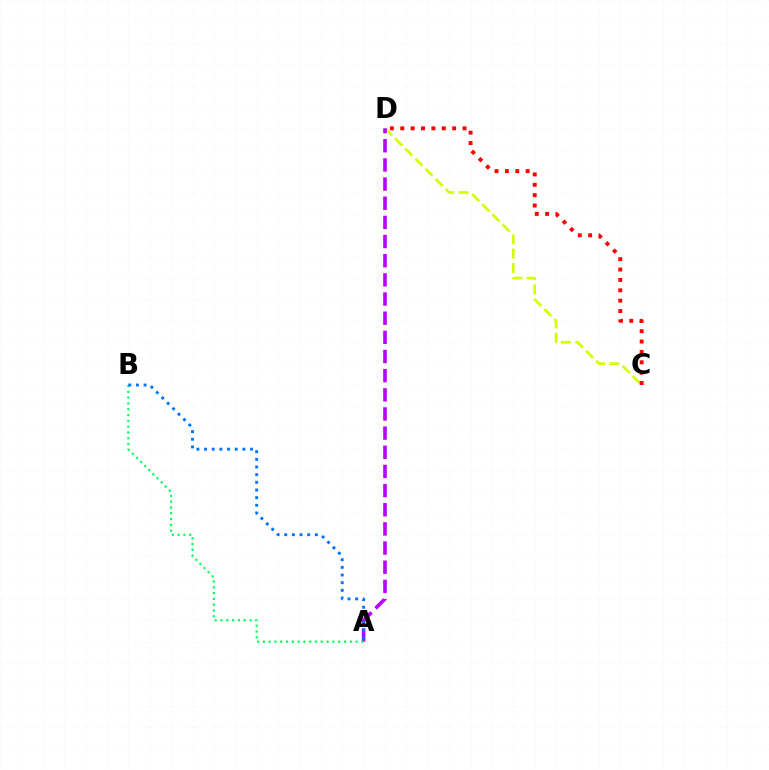{('C', 'D'): [{'color': '#d1ff00', 'line_style': 'dashed', 'thickness': 1.94}, {'color': '#ff0000', 'line_style': 'dotted', 'thickness': 2.82}], ('A', 'D'): [{'color': '#b900ff', 'line_style': 'dashed', 'thickness': 2.6}], ('A', 'B'): [{'color': '#00ff5c', 'line_style': 'dotted', 'thickness': 1.57}, {'color': '#0074ff', 'line_style': 'dotted', 'thickness': 2.08}]}